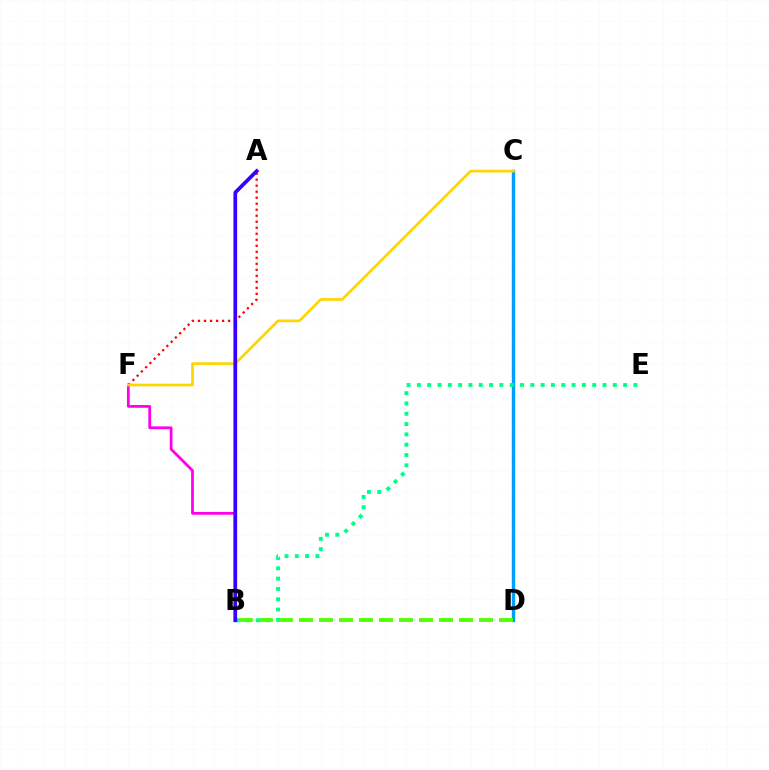{('C', 'D'): [{'color': '#009eff', 'line_style': 'solid', 'thickness': 2.43}], ('B', 'E'): [{'color': '#00ff86', 'line_style': 'dotted', 'thickness': 2.8}], ('B', 'F'): [{'color': '#ff00ed', 'line_style': 'solid', 'thickness': 2.0}], ('A', 'F'): [{'color': '#ff0000', 'line_style': 'dotted', 'thickness': 1.63}], ('B', 'D'): [{'color': '#4fff00', 'line_style': 'dashed', 'thickness': 2.72}], ('C', 'F'): [{'color': '#ffd500', 'line_style': 'solid', 'thickness': 1.92}], ('A', 'B'): [{'color': '#3700ff', 'line_style': 'solid', 'thickness': 2.68}]}